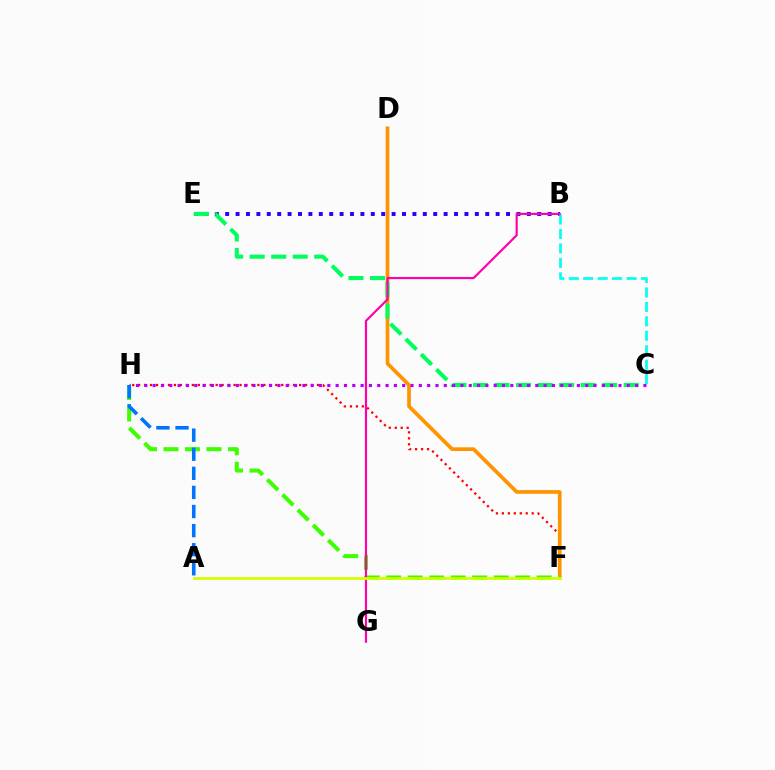{('B', 'E'): [{'color': '#2500ff', 'line_style': 'dotted', 'thickness': 2.83}], ('F', 'H'): [{'color': '#ff0000', 'line_style': 'dotted', 'thickness': 1.62}, {'color': '#3dff00', 'line_style': 'dashed', 'thickness': 2.92}], ('D', 'F'): [{'color': '#ff9400', 'line_style': 'solid', 'thickness': 2.66}], ('C', 'E'): [{'color': '#00ff5c', 'line_style': 'dashed', 'thickness': 2.92}], ('B', 'C'): [{'color': '#00fff6', 'line_style': 'dashed', 'thickness': 1.96}], ('B', 'G'): [{'color': '#ff00ac', 'line_style': 'solid', 'thickness': 1.57}], ('C', 'H'): [{'color': '#b900ff', 'line_style': 'dotted', 'thickness': 2.26}], ('A', 'F'): [{'color': '#d1ff00', 'line_style': 'solid', 'thickness': 1.99}], ('A', 'H'): [{'color': '#0074ff', 'line_style': 'dashed', 'thickness': 2.59}]}